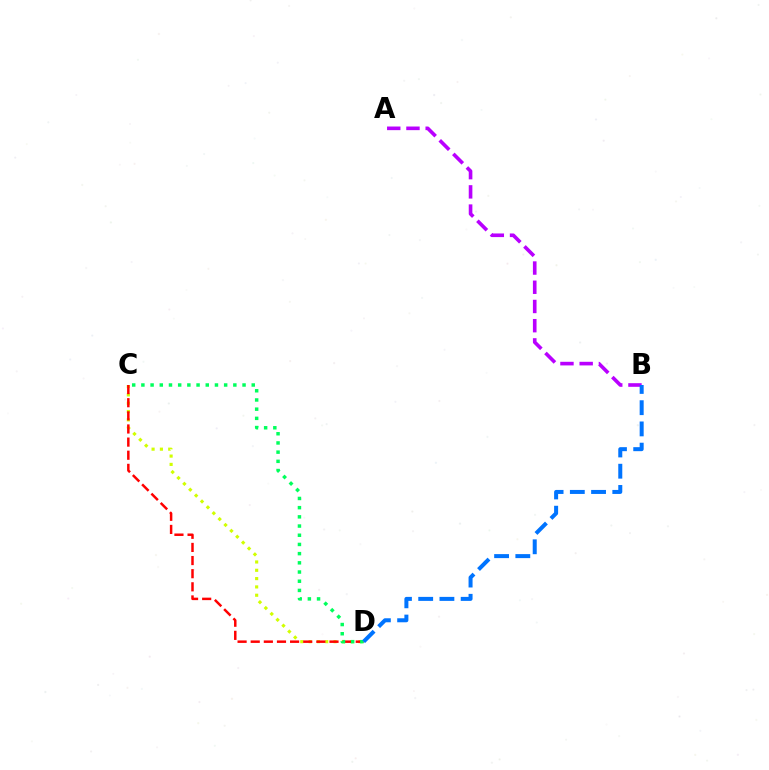{('C', 'D'): [{'color': '#d1ff00', 'line_style': 'dotted', 'thickness': 2.26}, {'color': '#ff0000', 'line_style': 'dashed', 'thickness': 1.78}, {'color': '#00ff5c', 'line_style': 'dotted', 'thickness': 2.5}], ('A', 'B'): [{'color': '#b900ff', 'line_style': 'dashed', 'thickness': 2.61}], ('B', 'D'): [{'color': '#0074ff', 'line_style': 'dashed', 'thickness': 2.88}]}